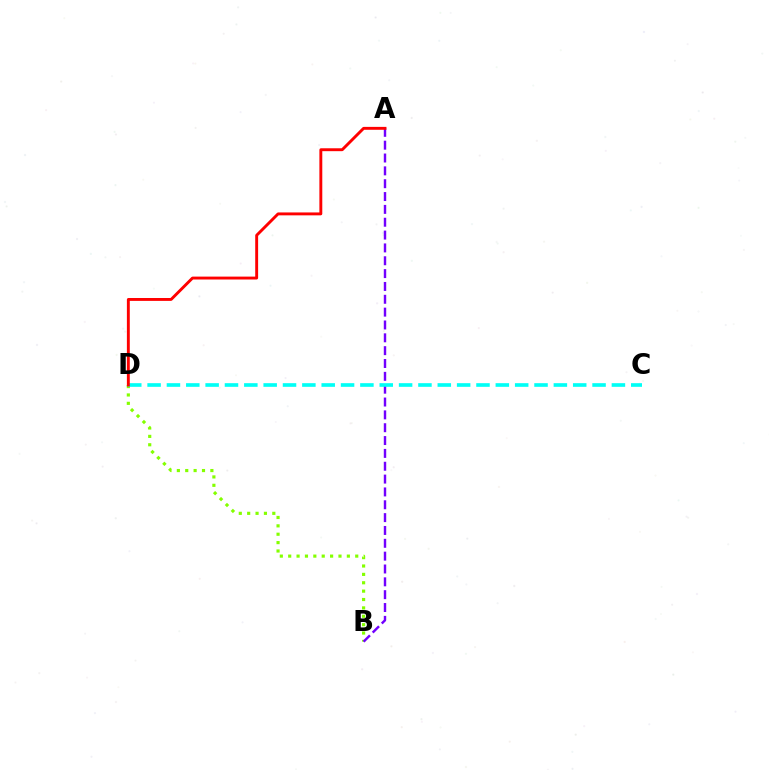{('B', 'D'): [{'color': '#84ff00', 'line_style': 'dotted', 'thickness': 2.28}], ('A', 'B'): [{'color': '#7200ff', 'line_style': 'dashed', 'thickness': 1.74}], ('C', 'D'): [{'color': '#00fff6', 'line_style': 'dashed', 'thickness': 2.63}], ('A', 'D'): [{'color': '#ff0000', 'line_style': 'solid', 'thickness': 2.09}]}